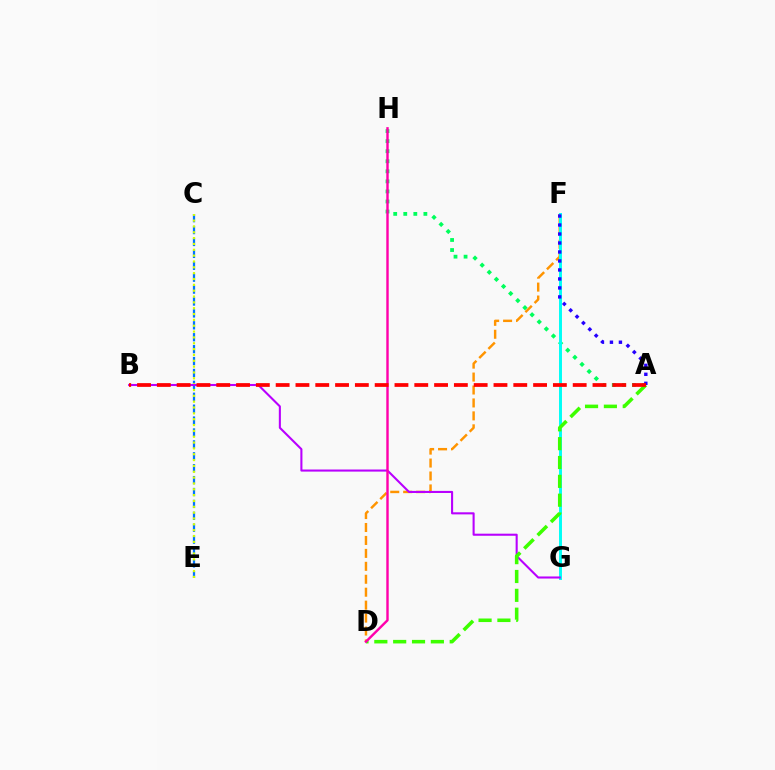{('A', 'H'): [{'color': '#00ff5c', 'line_style': 'dotted', 'thickness': 2.73}], ('D', 'F'): [{'color': '#ff9400', 'line_style': 'dashed', 'thickness': 1.76}], ('F', 'G'): [{'color': '#00fff6', 'line_style': 'solid', 'thickness': 2.13}], ('C', 'E'): [{'color': '#0074ff', 'line_style': 'dashed', 'thickness': 1.62}, {'color': '#d1ff00', 'line_style': 'dotted', 'thickness': 1.59}], ('A', 'F'): [{'color': '#2500ff', 'line_style': 'dotted', 'thickness': 2.44}], ('B', 'G'): [{'color': '#b900ff', 'line_style': 'solid', 'thickness': 1.5}], ('A', 'D'): [{'color': '#3dff00', 'line_style': 'dashed', 'thickness': 2.56}], ('D', 'H'): [{'color': '#ff00ac', 'line_style': 'solid', 'thickness': 1.74}], ('A', 'B'): [{'color': '#ff0000', 'line_style': 'dashed', 'thickness': 2.69}]}